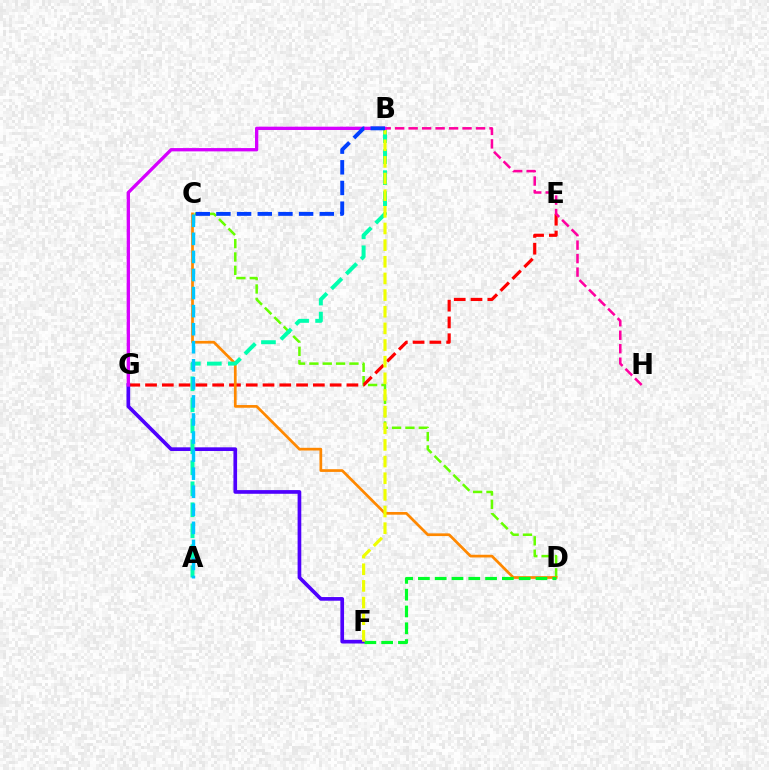{('C', 'D'): [{'color': '#66ff00', 'line_style': 'dashed', 'thickness': 1.81}, {'color': '#ff8800', 'line_style': 'solid', 'thickness': 1.96}], ('E', 'G'): [{'color': '#ff0000', 'line_style': 'dashed', 'thickness': 2.28}], ('F', 'G'): [{'color': '#4f00ff', 'line_style': 'solid', 'thickness': 2.65}], ('D', 'F'): [{'color': '#00ff27', 'line_style': 'dashed', 'thickness': 2.28}], ('A', 'B'): [{'color': '#00ffaf', 'line_style': 'dashed', 'thickness': 2.85}], ('B', 'F'): [{'color': '#eeff00', 'line_style': 'dashed', 'thickness': 2.26}], ('A', 'C'): [{'color': '#00c7ff', 'line_style': 'dashed', 'thickness': 2.45}], ('B', 'H'): [{'color': '#ff00a0', 'line_style': 'dashed', 'thickness': 1.83}], ('B', 'G'): [{'color': '#d600ff', 'line_style': 'solid', 'thickness': 2.38}], ('B', 'C'): [{'color': '#003fff', 'line_style': 'dashed', 'thickness': 2.81}]}